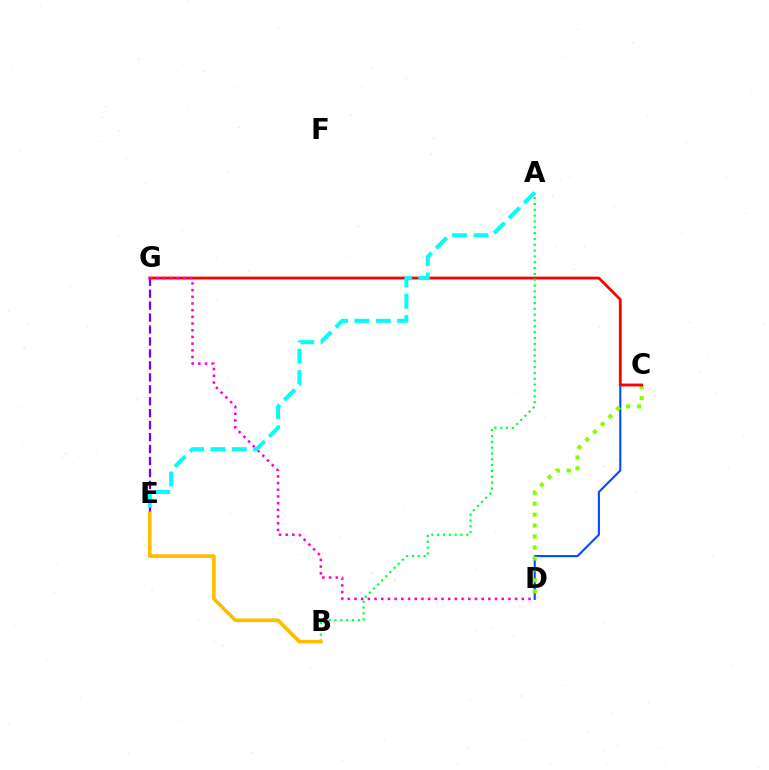{('C', 'D'): [{'color': '#004bff', 'line_style': 'solid', 'thickness': 1.5}, {'color': '#84ff00', 'line_style': 'dotted', 'thickness': 2.97}], ('E', 'G'): [{'color': '#7200ff', 'line_style': 'dashed', 'thickness': 1.62}], ('C', 'G'): [{'color': '#ff0000', 'line_style': 'solid', 'thickness': 2.02}], ('D', 'G'): [{'color': '#ff00cf', 'line_style': 'dotted', 'thickness': 1.82}], ('A', 'B'): [{'color': '#00ff39', 'line_style': 'dotted', 'thickness': 1.58}], ('B', 'E'): [{'color': '#ffbd00', 'line_style': 'solid', 'thickness': 2.64}], ('A', 'E'): [{'color': '#00fff6', 'line_style': 'dashed', 'thickness': 2.9}]}